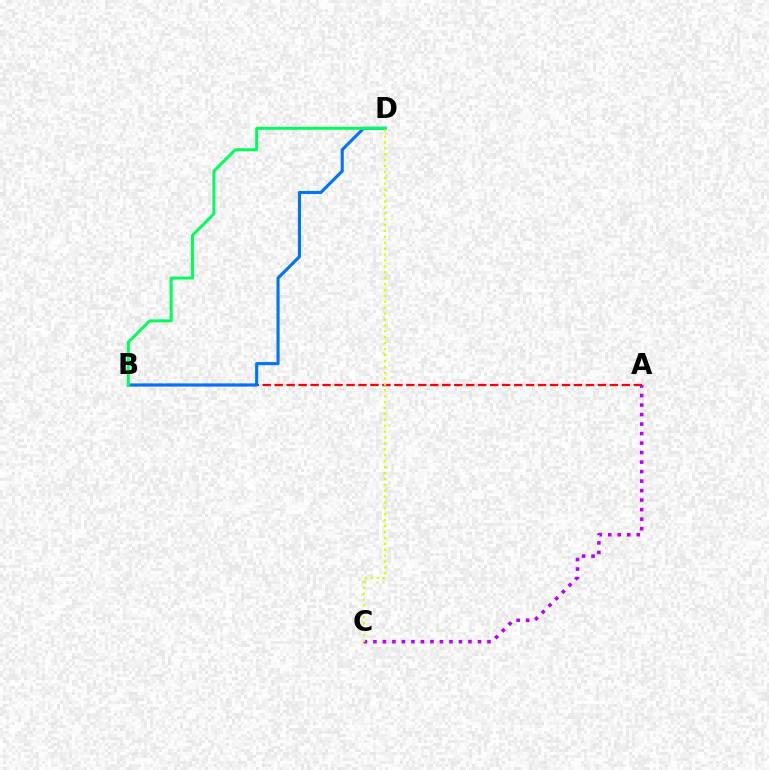{('A', 'B'): [{'color': '#ff0000', 'line_style': 'dashed', 'thickness': 1.63}], ('A', 'C'): [{'color': '#b900ff', 'line_style': 'dotted', 'thickness': 2.58}], ('B', 'D'): [{'color': '#0074ff', 'line_style': 'solid', 'thickness': 2.23}, {'color': '#00ff5c', 'line_style': 'solid', 'thickness': 2.14}], ('C', 'D'): [{'color': '#d1ff00', 'line_style': 'dotted', 'thickness': 1.6}]}